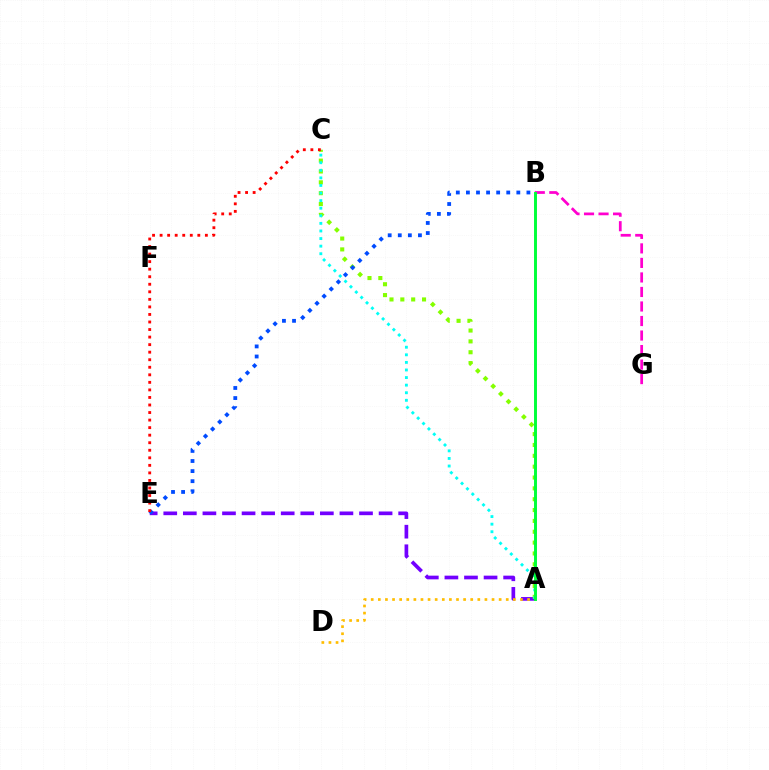{('A', 'E'): [{'color': '#7200ff', 'line_style': 'dashed', 'thickness': 2.66}], ('B', 'G'): [{'color': '#ff00cf', 'line_style': 'dashed', 'thickness': 1.97}], ('A', 'C'): [{'color': '#84ff00', 'line_style': 'dotted', 'thickness': 2.95}, {'color': '#00fff6', 'line_style': 'dotted', 'thickness': 2.06}], ('A', 'D'): [{'color': '#ffbd00', 'line_style': 'dotted', 'thickness': 1.93}], ('B', 'E'): [{'color': '#004bff', 'line_style': 'dotted', 'thickness': 2.74}], ('A', 'B'): [{'color': '#00ff39', 'line_style': 'solid', 'thickness': 2.12}], ('C', 'E'): [{'color': '#ff0000', 'line_style': 'dotted', 'thickness': 2.05}]}